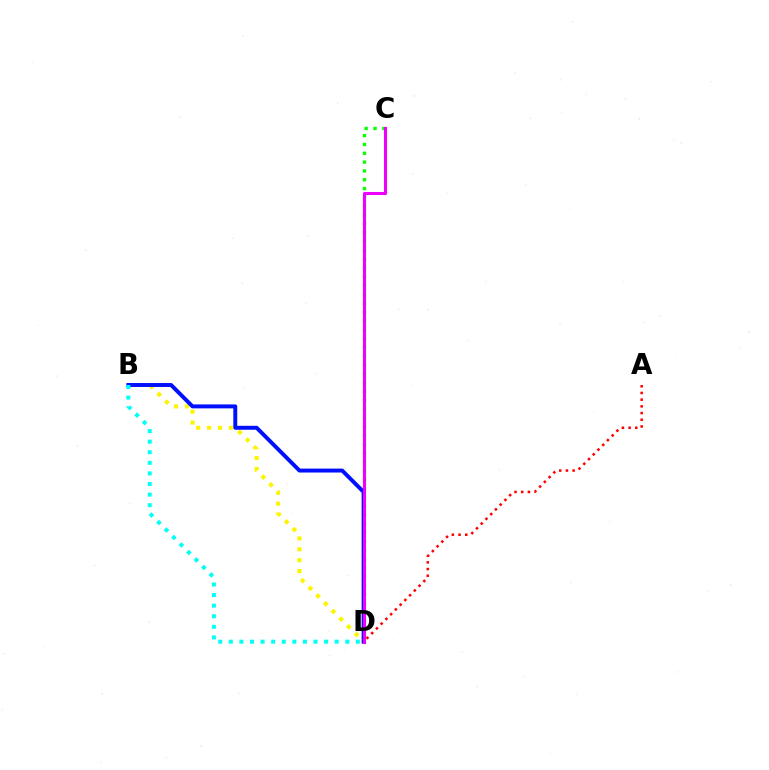{('C', 'D'): [{'color': '#08ff00', 'line_style': 'dotted', 'thickness': 2.4}, {'color': '#ee00ff', 'line_style': 'solid', 'thickness': 2.21}], ('B', 'D'): [{'color': '#fcf500', 'line_style': 'dotted', 'thickness': 2.96}, {'color': '#0010ff', 'line_style': 'solid', 'thickness': 2.84}, {'color': '#00fff6', 'line_style': 'dotted', 'thickness': 2.88}], ('A', 'D'): [{'color': '#ff0000', 'line_style': 'dotted', 'thickness': 1.82}]}